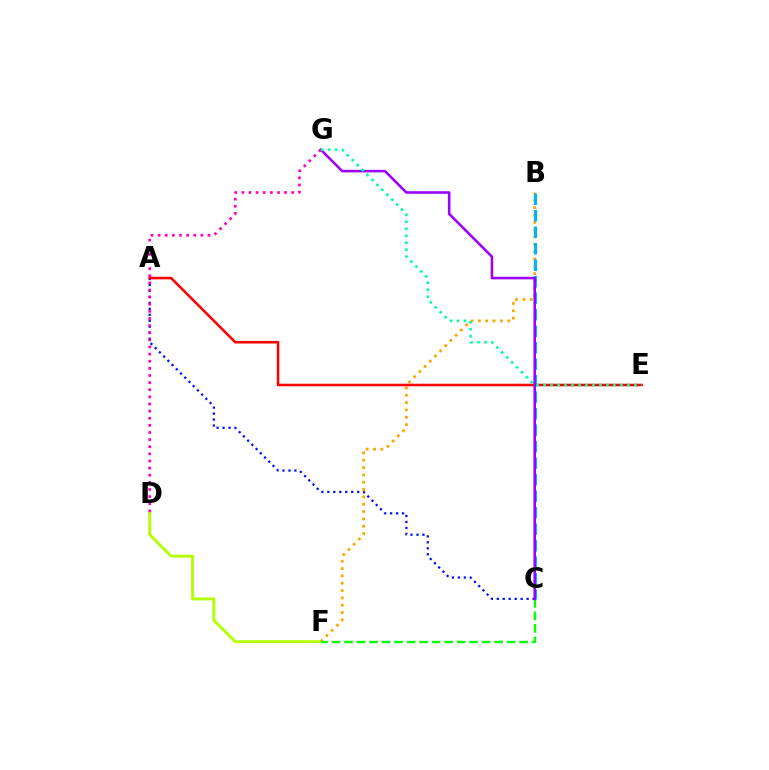{('A', 'C'): [{'color': '#0010ff', 'line_style': 'dotted', 'thickness': 1.62}], ('D', 'F'): [{'color': '#b3ff00', 'line_style': 'solid', 'thickness': 2.08}], ('B', 'F'): [{'color': '#ffa500', 'line_style': 'dotted', 'thickness': 1.99}], ('C', 'F'): [{'color': '#08ff00', 'line_style': 'dashed', 'thickness': 1.7}], ('A', 'E'): [{'color': '#ff0000', 'line_style': 'solid', 'thickness': 1.84}], ('B', 'C'): [{'color': '#00b5ff', 'line_style': 'dashed', 'thickness': 2.24}], ('C', 'G'): [{'color': '#9b00ff', 'line_style': 'solid', 'thickness': 1.84}], ('D', 'G'): [{'color': '#ff00bd', 'line_style': 'dotted', 'thickness': 1.94}], ('E', 'G'): [{'color': '#00ff9d', 'line_style': 'dotted', 'thickness': 1.9}]}